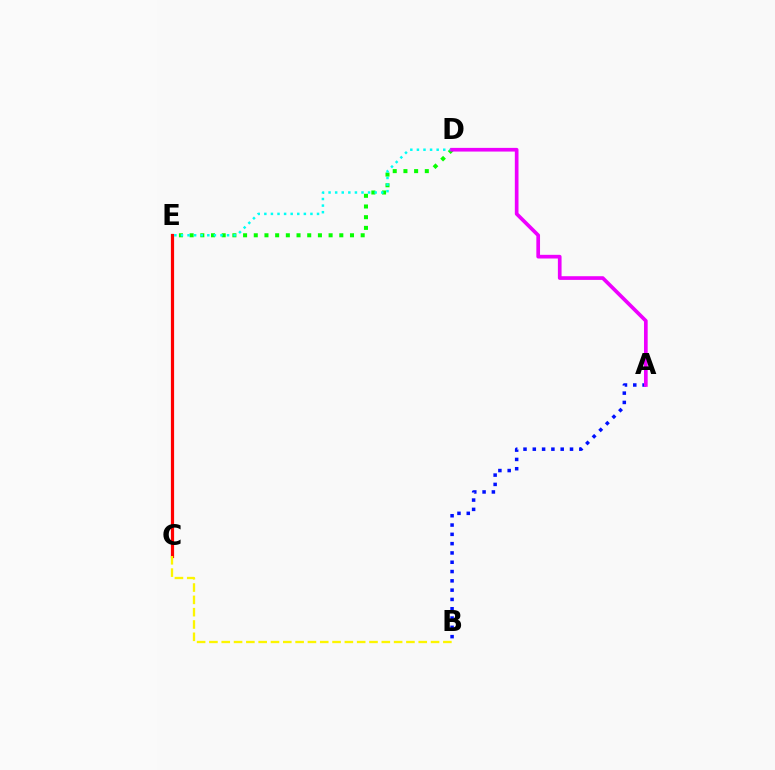{('C', 'E'): [{'color': '#ff0000', 'line_style': 'solid', 'thickness': 2.31}], ('D', 'E'): [{'color': '#08ff00', 'line_style': 'dotted', 'thickness': 2.9}, {'color': '#00fff6', 'line_style': 'dotted', 'thickness': 1.79}], ('A', 'B'): [{'color': '#0010ff', 'line_style': 'dotted', 'thickness': 2.53}], ('A', 'D'): [{'color': '#ee00ff', 'line_style': 'solid', 'thickness': 2.65}], ('B', 'C'): [{'color': '#fcf500', 'line_style': 'dashed', 'thickness': 1.67}]}